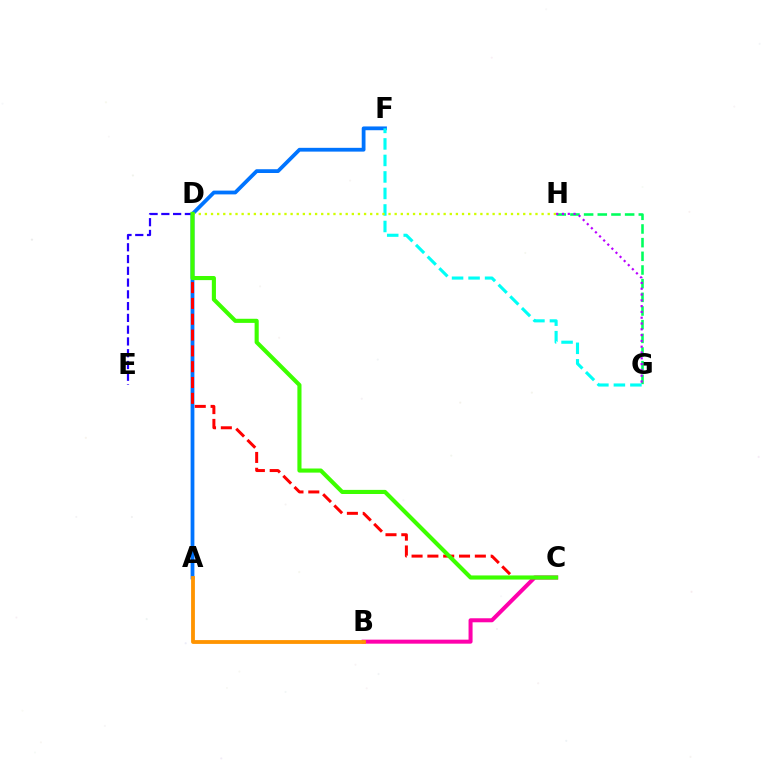{('D', 'E'): [{'color': '#2500ff', 'line_style': 'dashed', 'thickness': 1.6}], ('G', 'H'): [{'color': '#00ff5c', 'line_style': 'dashed', 'thickness': 1.86}, {'color': '#b900ff', 'line_style': 'dotted', 'thickness': 1.57}], ('A', 'F'): [{'color': '#0074ff', 'line_style': 'solid', 'thickness': 2.72}], ('B', 'C'): [{'color': '#ff00ac', 'line_style': 'solid', 'thickness': 2.89}], ('C', 'D'): [{'color': '#ff0000', 'line_style': 'dashed', 'thickness': 2.15}, {'color': '#3dff00', 'line_style': 'solid', 'thickness': 2.96}], ('F', 'G'): [{'color': '#00fff6', 'line_style': 'dashed', 'thickness': 2.24}], ('D', 'H'): [{'color': '#d1ff00', 'line_style': 'dotted', 'thickness': 1.66}], ('A', 'B'): [{'color': '#ff9400', 'line_style': 'solid', 'thickness': 2.75}]}